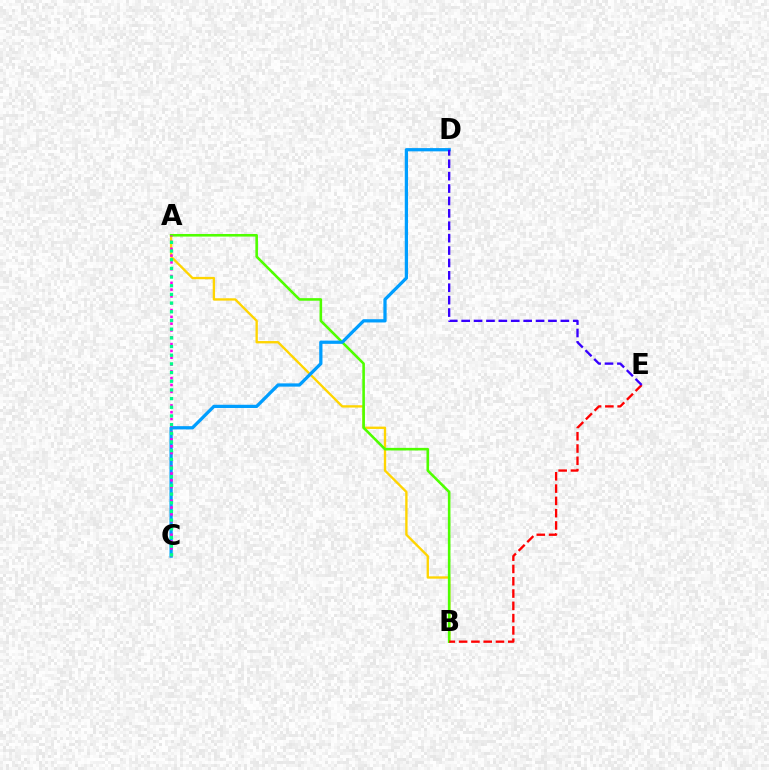{('A', 'B'): [{'color': '#ffd500', 'line_style': 'solid', 'thickness': 1.69}, {'color': '#4fff00', 'line_style': 'solid', 'thickness': 1.87}], ('C', 'D'): [{'color': '#009eff', 'line_style': 'solid', 'thickness': 2.34}], ('A', 'C'): [{'color': '#ff00ed', 'line_style': 'dotted', 'thickness': 1.85}, {'color': '#00ff86', 'line_style': 'dotted', 'thickness': 2.36}], ('B', 'E'): [{'color': '#ff0000', 'line_style': 'dashed', 'thickness': 1.67}], ('D', 'E'): [{'color': '#3700ff', 'line_style': 'dashed', 'thickness': 1.68}]}